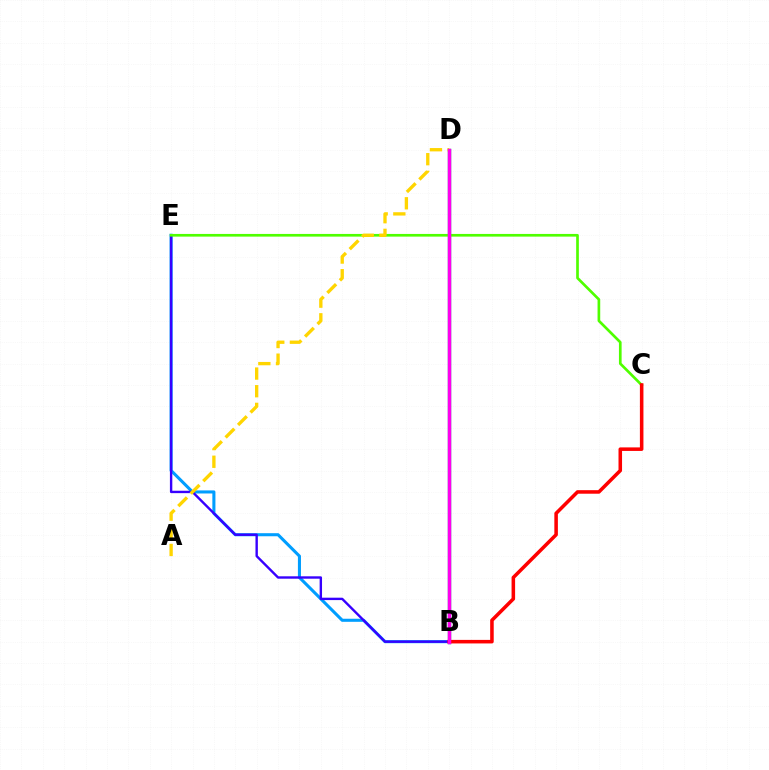{('B', 'D'): [{'color': '#00ff86', 'line_style': 'solid', 'thickness': 2.47}, {'color': '#ff00ed', 'line_style': 'solid', 'thickness': 2.51}], ('B', 'E'): [{'color': '#009eff', 'line_style': 'solid', 'thickness': 2.21}, {'color': '#3700ff', 'line_style': 'solid', 'thickness': 1.72}], ('C', 'E'): [{'color': '#4fff00', 'line_style': 'solid', 'thickness': 1.93}], ('B', 'C'): [{'color': '#ff0000', 'line_style': 'solid', 'thickness': 2.55}], ('A', 'D'): [{'color': '#ffd500', 'line_style': 'dashed', 'thickness': 2.4}]}